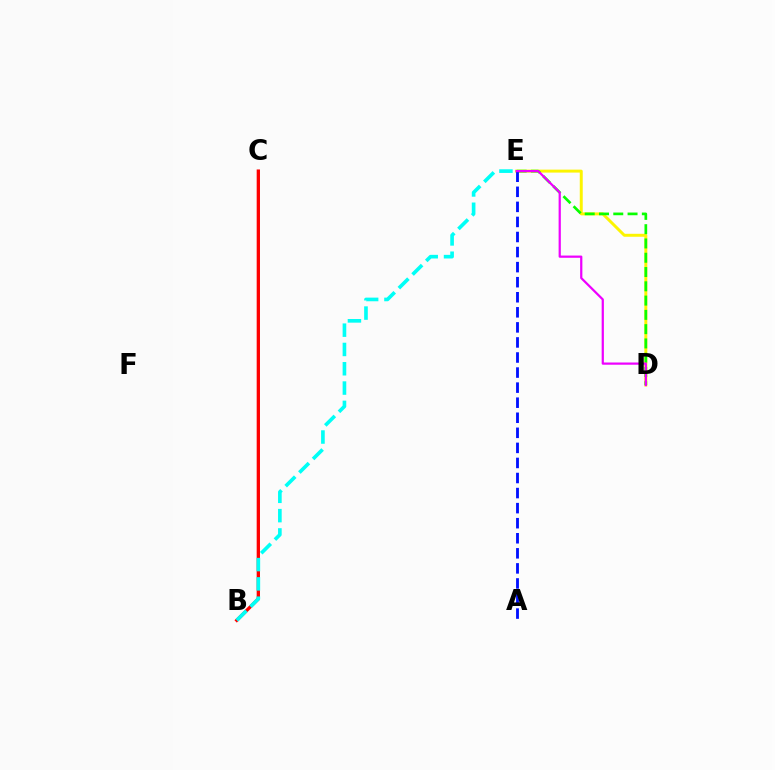{('D', 'E'): [{'color': '#fcf500', 'line_style': 'solid', 'thickness': 2.13}, {'color': '#08ff00', 'line_style': 'dashed', 'thickness': 1.94}, {'color': '#ee00ff', 'line_style': 'solid', 'thickness': 1.6}], ('B', 'C'): [{'color': '#ff0000', 'line_style': 'solid', 'thickness': 2.38}], ('A', 'E'): [{'color': '#0010ff', 'line_style': 'dashed', 'thickness': 2.05}], ('B', 'E'): [{'color': '#00fff6', 'line_style': 'dashed', 'thickness': 2.62}]}